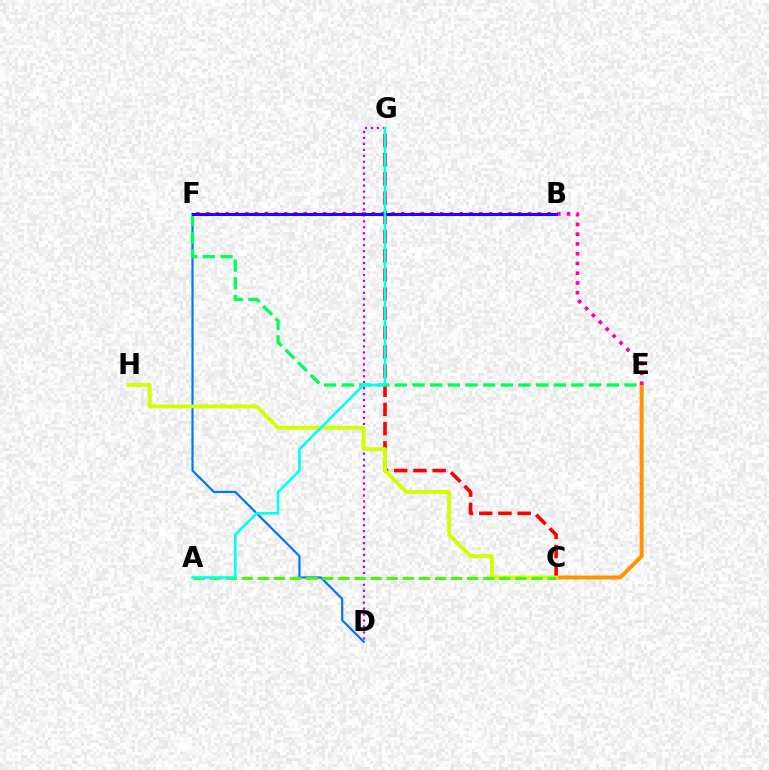{('D', 'G'): [{'color': '#b900ff', 'line_style': 'dotted', 'thickness': 1.62}], ('C', 'E'): [{'color': '#ff9400', 'line_style': 'solid', 'thickness': 2.86}], ('D', 'F'): [{'color': '#0074ff', 'line_style': 'solid', 'thickness': 1.58}], ('E', 'F'): [{'color': '#ff00ac', 'line_style': 'dotted', 'thickness': 2.65}, {'color': '#00ff5c', 'line_style': 'dashed', 'thickness': 2.4}], ('C', 'G'): [{'color': '#ff0000', 'line_style': 'dashed', 'thickness': 2.61}], ('C', 'H'): [{'color': '#d1ff00', 'line_style': 'solid', 'thickness': 2.77}], ('B', 'F'): [{'color': '#2500ff', 'line_style': 'solid', 'thickness': 2.2}], ('A', 'C'): [{'color': '#3dff00', 'line_style': 'dashed', 'thickness': 2.19}], ('A', 'G'): [{'color': '#00fff6', 'line_style': 'solid', 'thickness': 1.89}]}